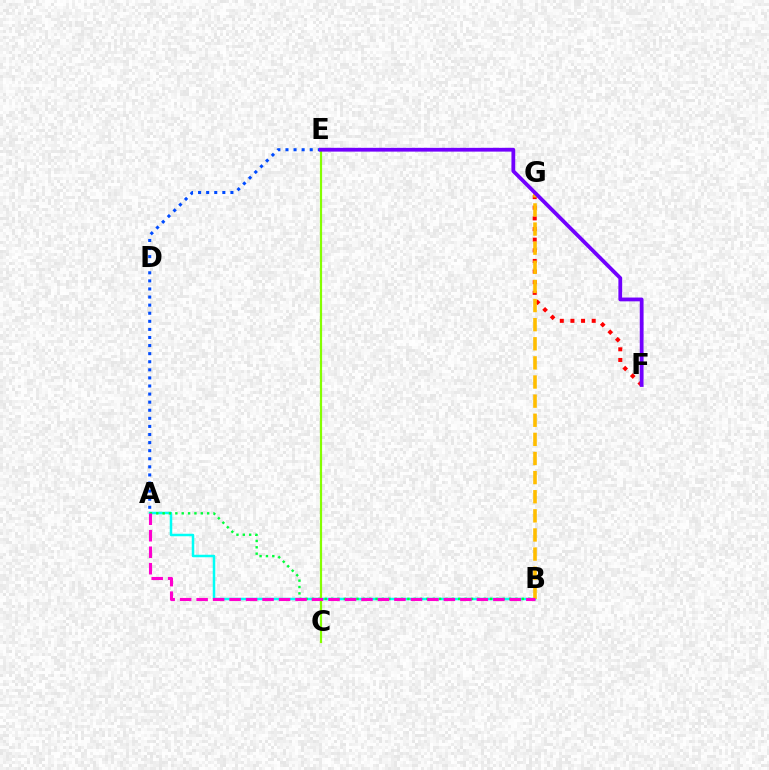{('A', 'B'): [{'color': '#00fff6', 'line_style': 'solid', 'thickness': 1.8}, {'color': '#00ff39', 'line_style': 'dotted', 'thickness': 1.73}, {'color': '#ff00cf', 'line_style': 'dashed', 'thickness': 2.24}], ('A', 'E'): [{'color': '#004bff', 'line_style': 'dotted', 'thickness': 2.2}], ('C', 'E'): [{'color': '#84ff00', 'line_style': 'solid', 'thickness': 1.59}], ('F', 'G'): [{'color': '#ff0000', 'line_style': 'dotted', 'thickness': 2.89}], ('B', 'G'): [{'color': '#ffbd00', 'line_style': 'dashed', 'thickness': 2.6}], ('E', 'F'): [{'color': '#7200ff', 'line_style': 'solid', 'thickness': 2.72}]}